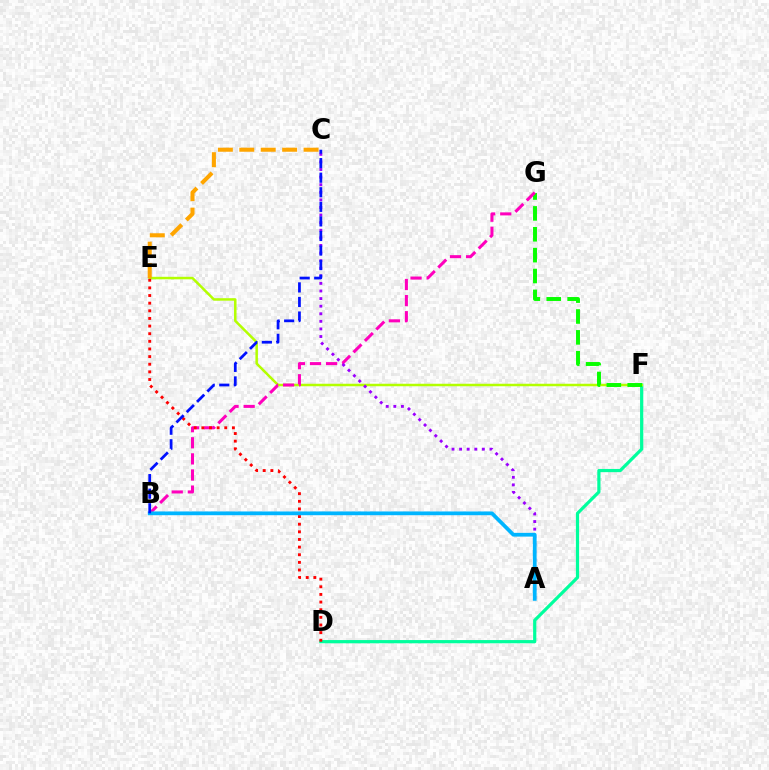{('D', 'F'): [{'color': '#00ff9d', 'line_style': 'solid', 'thickness': 2.31}], ('E', 'F'): [{'color': '#b3ff00', 'line_style': 'solid', 'thickness': 1.8}], ('F', 'G'): [{'color': '#08ff00', 'line_style': 'dashed', 'thickness': 2.84}], ('B', 'G'): [{'color': '#ff00bd', 'line_style': 'dashed', 'thickness': 2.19}], ('D', 'E'): [{'color': '#ff0000', 'line_style': 'dotted', 'thickness': 2.07}], ('A', 'C'): [{'color': '#9b00ff', 'line_style': 'dotted', 'thickness': 2.06}], ('A', 'B'): [{'color': '#00b5ff', 'line_style': 'solid', 'thickness': 2.7}], ('B', 'C'): [{'color': '#0010ff', 'line_style': 'dashed', 'thickness': 1.98}], ('C', 'E'): [{'color': '#ffa500', 'line_style': 'dashed', 'thickness': 2.91}]}